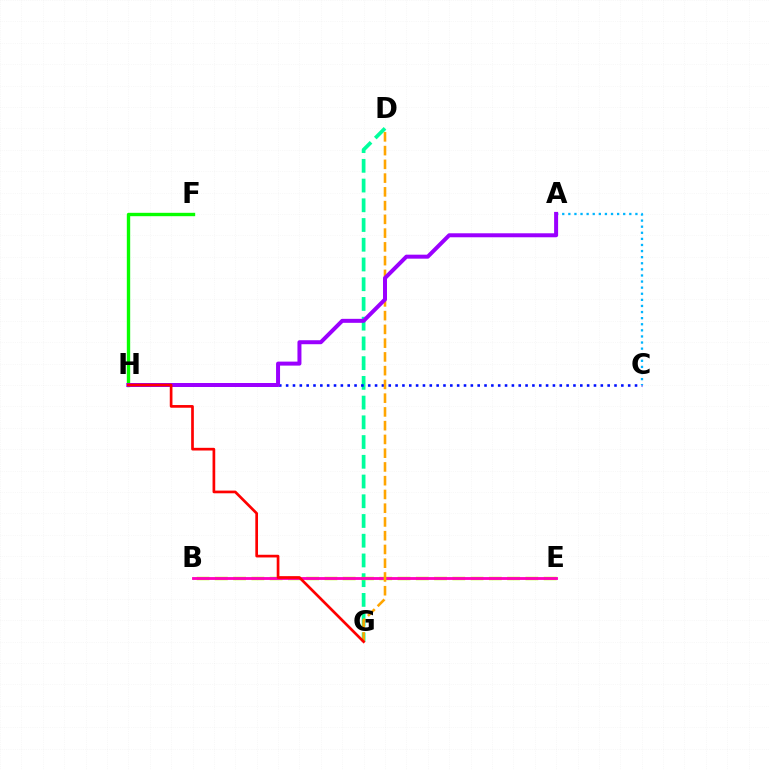{('F', 'H'): [{'color': '#08ff00', 'line_style': 'solid', 'thickness': 2.42}], ('D', 'G'): [{'color': '#00ff9d', 'line_style': 'dashed', 'thickness': 2.68}, {'color': '#ffa500', 'line_style': 'dashed', 'thickness': 1.87}], ('B', 'E'): [{'color': '#b3ff00', 'line_style': 'dashed', 'thickness': 2.48}, {'color': '#ff00bd', 'line_style': 'solid', 'thickness': 2.04}], ('C', 'H'): [{'color': '#0010ff', 'line_style': 'dotted', 'thickness': 1.86}], ('A', 'C'): [{'color': '#00b5ff', 'line_style': 'dotted', 'thickness': 1.66}], ('A', 'H'): [{'color': '#9b00ff', 'line_style': 'solid', 'thickness': 2.88}], ('G', 'H'): [{'color': '#ff0000', 'line_style': 'solid', 'thickness': 1.94}]}